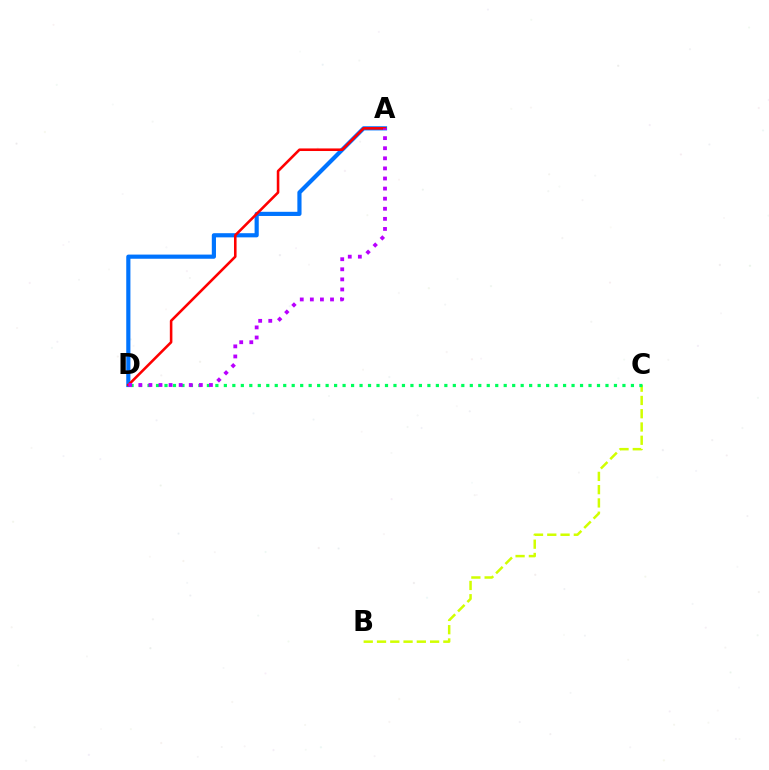{('A', 'D'): [{'color': '#0074ff', 'line_style': 'solid', 'thickness': 3.0}, {'color': '#ff0000', 'line_style': 'solid', 'thickness': 1.85}, {'color': '#b900ff', 'line_style': 'dotted', 'thickness': 2.74}], ('B', 'C'): [{'color': '#d1ff00', 'line_style': 'dashed', 'thickness': 1.8}], ('C', 'D'): [{'color': '#00ff5c', 'line_style': 'dotted', 'thickness': 2.3}]}